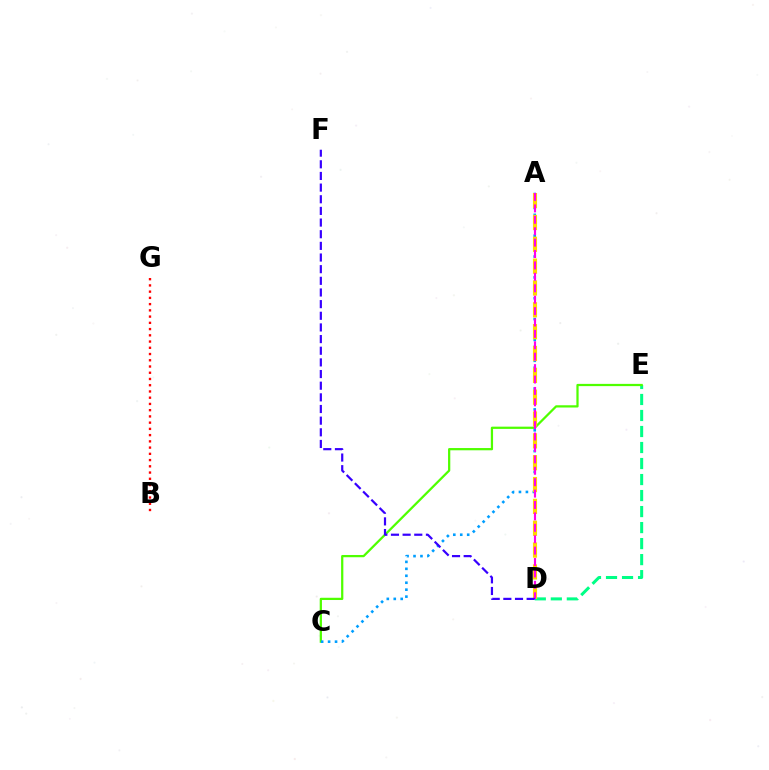{('D', 'E'): [{'color': '#00ff86', 'line_style': 'dashed', 'thickness': 2.18}], ('C', 'E'): [{'color': '#4fff00', 'line_style': 'solid', 'thickness': 1.62}], ('A', 'C'): [{'color': '#009eff', 'line_style': 'dotted', 'thickness': 1.89}], ('A', 'D'): [{'color': '#ffd500', 'line_style': 'dashed', 'thickness': 2.97}, {'color': '#ff00ed', 'line_style': 'dashed', 'thickness': 1.55}], ('B', 'G'): [{'color': '#ff0000', 'line_style': 'dotted', 'thickness': 1.69}], ('D', 'F'): [{'color': '#3700ff', 'line_style': 'dashed', 'thickness': 1.58}]}